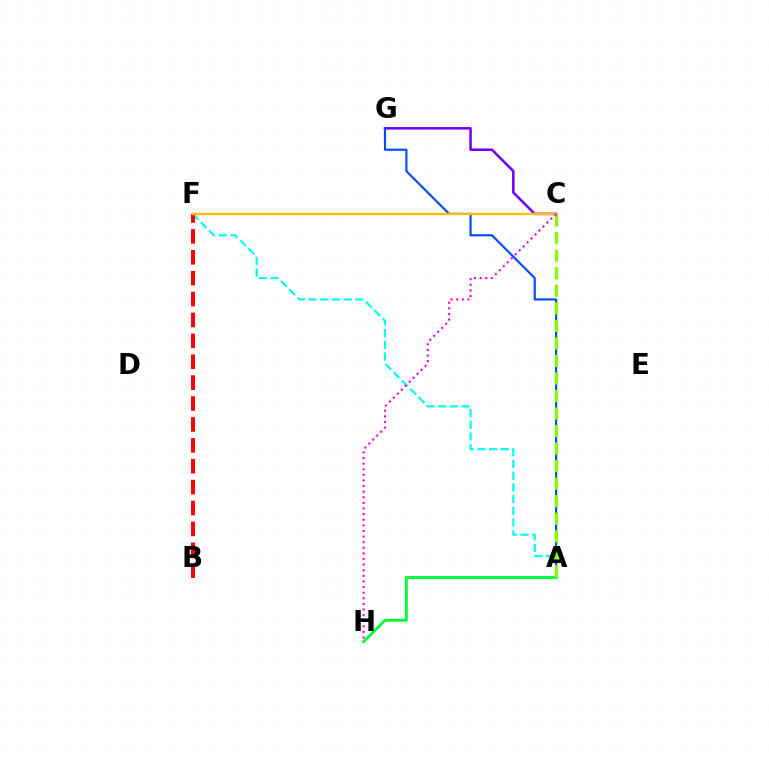{('C', 'G'): [{'color': '#7200ff', 'line_style': 'solid', 'thickness': 1.84}], ('A', 'F'): [{'color': '#00fff6', 'line_style': 'dashed', 'thickness': 1.59}], ('A', 'G'): [{'color': '#004bff', 'line_style': 'solid', 'thickness': 1.56}], ('B', 'F'): [{'color': '#ff0000', 'line_style': 'dashed', 'thickness': 2.84}], ('A', 'H'): [{'color': '#00ff39', 'line_style': 'solid', 'thickness': 2.05}], ('A', 'C'): [{'color': '#84ff00', 'line_style': 'dashed', 'thickness': 2.38}], ('C', 'F'): [{'color': '#ffbd00', 'line_style': 'solid', 'thickness': 1.69}], ('C', 'H'): [{'color': '#ff00cf', 'line_style': 'dotted', 'thickness': 1.52}]}